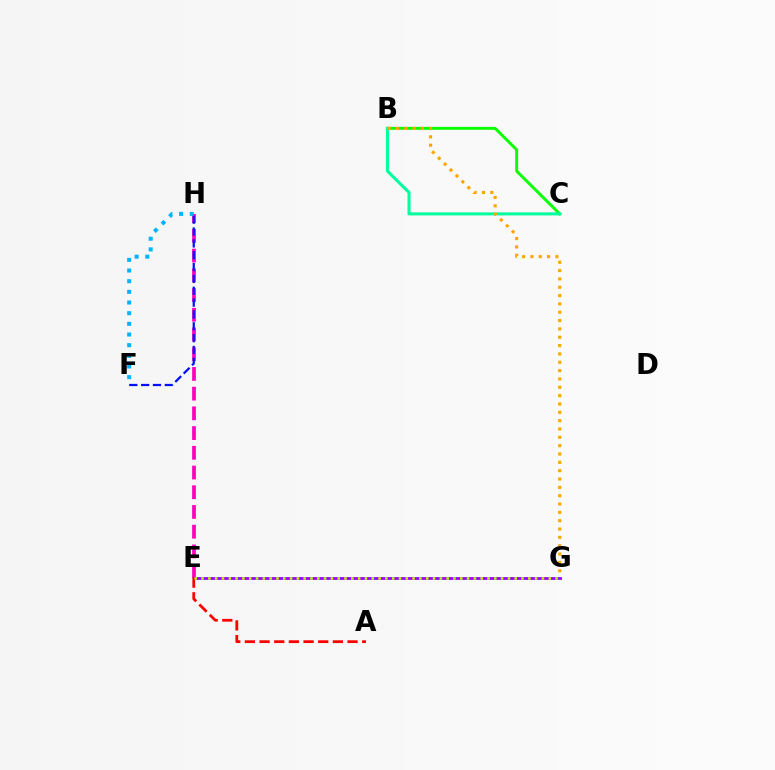{('E', 'H'): [{'color': '#ff00bd', 'line_style': 'dashed', 'thickness': 2.68}], ('B', 'C'): [{'color': '#08ff00', 'line_style': 'solid', 'thickness': 2.09}, {'color': '#00ff9d', 'line_style': 'solid', 'thickness': 2.2}], ('E', 'G'): [{'color': '#9b00ff', 'line_style': 'solid', 'thickness': 2.03}, {'color': '#b3ff00', 'line_style': 'dotted', 'thickness': 1.85}], ('F', 'H'): [{'color': '#0010ff', 'line_style': 'dashed', 'thickness': 1.61}, {'color': '#00b5ff', 'line_style': 'dotted', 'thickness': 2.9}], ('A', 'E'): [{'color': '#ff0000', 'line_style': 'dashed', 'thickness': 1.99}], ('B', 'G'): [{'color': '#ffa500', 'line_style': 'dotted', 'thickness': 2.27}]}